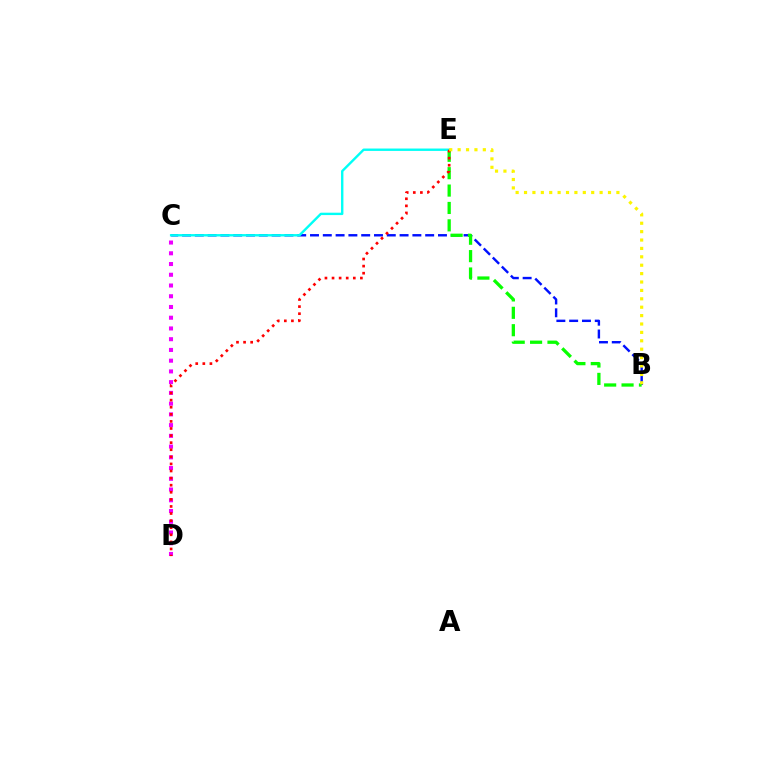{('C', 'D'): [{'color': '#ee00ff', 'line_style': 'dotted', 'thickness': 2.92}], ('B', 'C'): [{'color': '#0010ff', 'line_style': 'dashed', 'thickness': 1.74}], ('B', 'E'): [{'color': '#08ff00', 'line_style': 'dashed', 'thickness': 2.36}, {'color': '#fcf500', 'line_style': 'dotted', 'thickness': 2.28}], ('C', 'E'): [{'color': '#00fff6', 'line_style': 'solid', 'thickness': 1.72}], ('D', 'E'): [{'color': '#ff0000', 'line_style': 'dotted', 'thickness': 1.93}]}